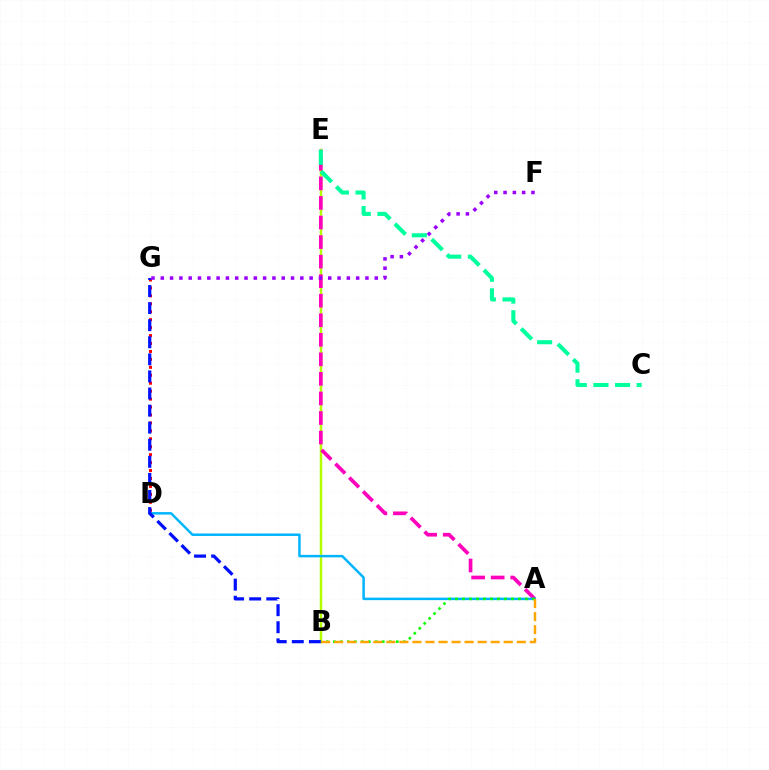{('B', 'E'): [{'color': '#b3ff00', 'line_style': 'solid', 'thickness': 1.78}], ('D', 'G'): [{'color': '#ff0000', 'line_style': 'dotted', 'thickness': 2.16}], ('A', 'E'): [{'color': '#ff00bd', 'line_style': 'dashed', 'thickness': 2.66}], ('A', 'D'): [{'color': '#00b5ff', 'line_style': 'solid', 'thickness': 1.79}], ('A', 'B'): [{'color': '#08ff00', 'line_style': 'dotted', 'thickness': 1.9}, {'color': '#ffa500', 'line_style': 'dashed', 'thickness': 1.77}], ('B', 'G'): [{'color': '#0010ff', 'line_style': 'dashed', 'thickness': 2.32}], ('C', 'E'): [{'color': '#00ff9d', 'line_style': 'dashed', 'thickness': 2.94}], ('F', 'G'): [{'color': '#9b00ff', 'line_style': 'dotted', 'thickness': 2.53}]}